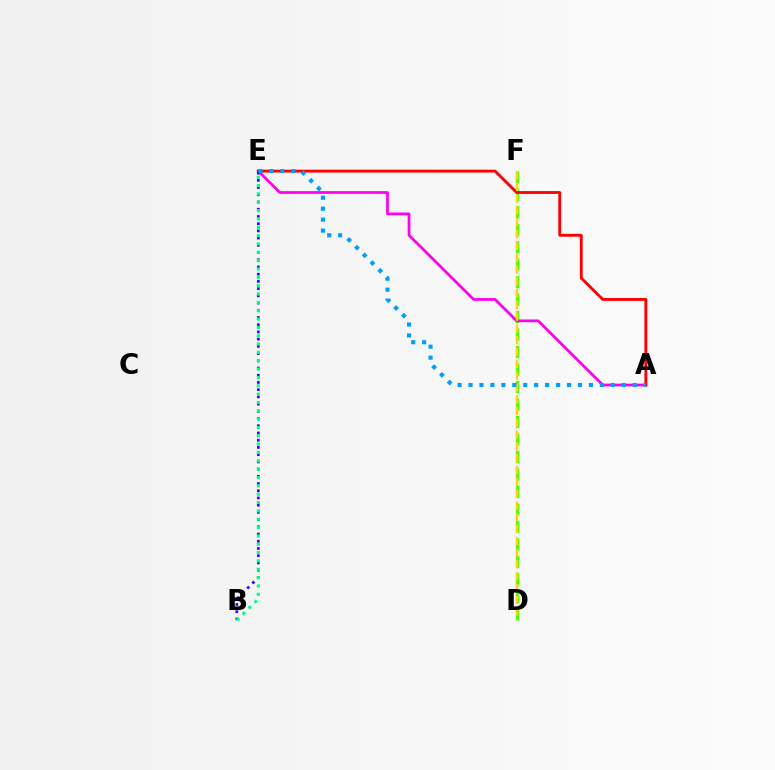{('D', 'F'): [{'color': '#4fff00', 'line_style': 'dashed', 'thickness': 2.38}, {'color': '#ffd500', 'line_style': 'dashed', 'thickness': 1.6}], ('A', 'E'): [{'color': '#ff00ed', 'line_style': 'solid', 'thickness': 1.97}, {'color': '#ff0000', 'line_style': 'solid', 'thickness': 2.06}, {'color': '#009eff', 'line_style': 'dotted', 'thickness': 2.97}], ('B', 'E'): [{'color': '#3700ff', 'line_style': 'dotted', 'thickness': 1.96}, {'color': '#00ff86', 'line_style': 'dotted', 'thickness': 2.27}]}